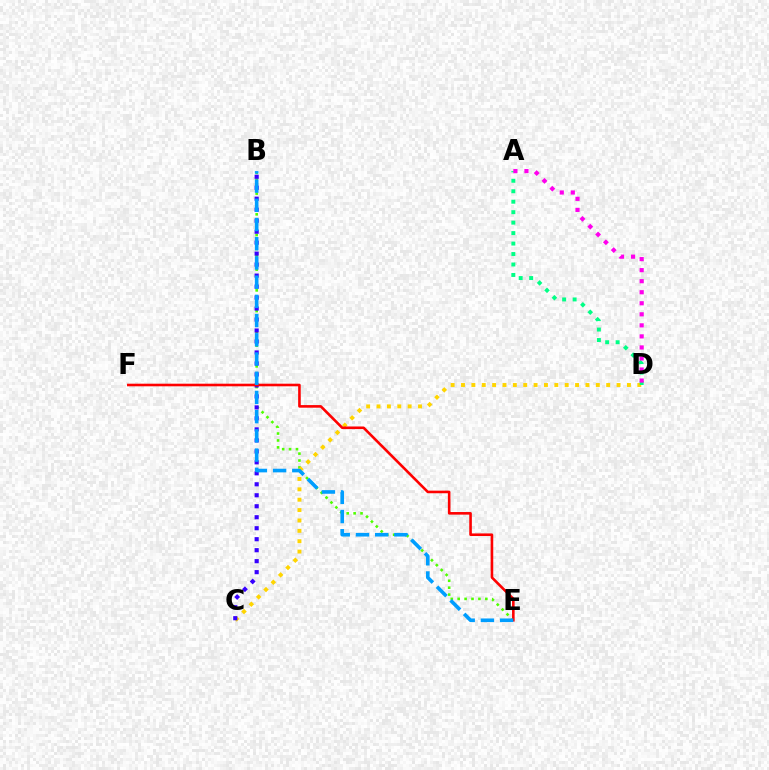{('B', 'E'): [{'color': '#4fff00', 'line_style': 'dotted', 'thickness': 1.88}, {'color': '#009eff', 'line_style': 'dashed', 'thickness': 2.61}], ('C', 'D'): [{'color': '#ffd500', 'line_style': 'dotted', 'thickness': 2.82}], ('B', 'C'): [{'color': '#3700ff', 'line_style': 'dotted', 'thickness': 2.98}], ('E', 'F'): [{'color': '#ff0000', 'line_style': 'solid', 'thickness': 1.87}], ('A', 'D'): [{'color': '#00ff86', 'line_style': 'dotted', 'thickness': 2.84}, {'color': '#ff00ed', 'line_style': 'dotted', 'thickness': 3.0}]}